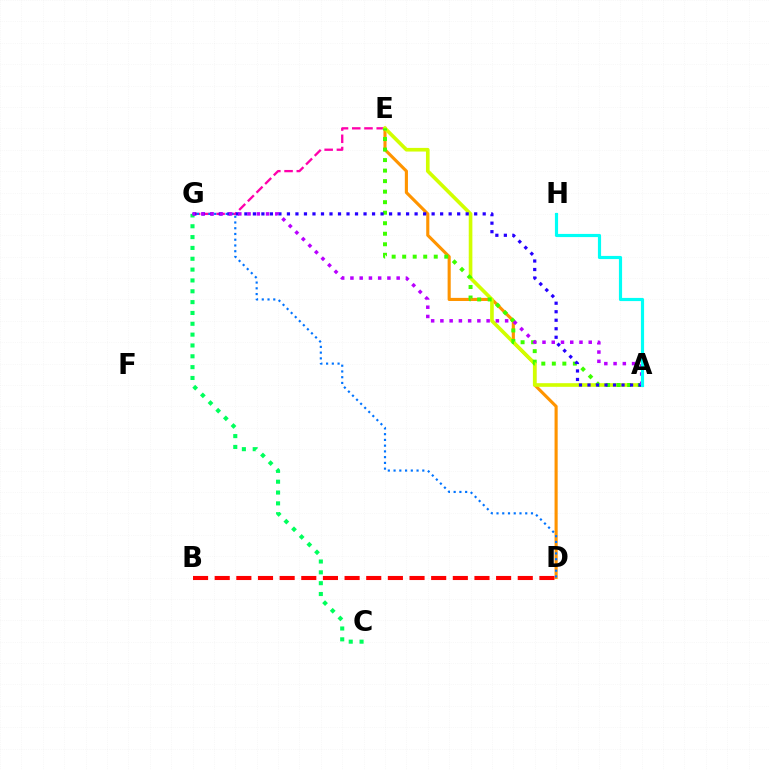{('C', 'G'): [{'color': '#00ff5c', 'line_style': 'dotted', 'thickness': 2.94}], ('E', 'G'): [{'color': '#ff00ac', 'line_style': 'dashed', 'thickness': 1.66}], ('D', 'E'): [{'color': '#ff9400', 'line_style': 'solid', 'thickness': 2.25}], ('A', 'E'): [{'color': '#d1ff00', 'line_style': 'solid', 'thickness': 2.62}, {'color': '#3dff00', 'line_style': 'dotted', 'thickness': 2.86}], ('D', 'G'): [{'color': '#0074ff', 'line_style': 'dotted', 'thickness': 1.56}], ('A', 'G'): [{'color': '#2500ff', 'line_style': 'dotted', 'thickness': 2.31}, {'color': '#b900ff', 'line_style': 'dotted', 'thickness': 2.51}], ('B', 'D'): [{'color': '#ff0000', 'line_style': 'dashed', 'thickness': 2.94}], ('A', 'H'): [{'color': '#00fff6', 'line_style': 'solid', 'thickness': 2.28}]}